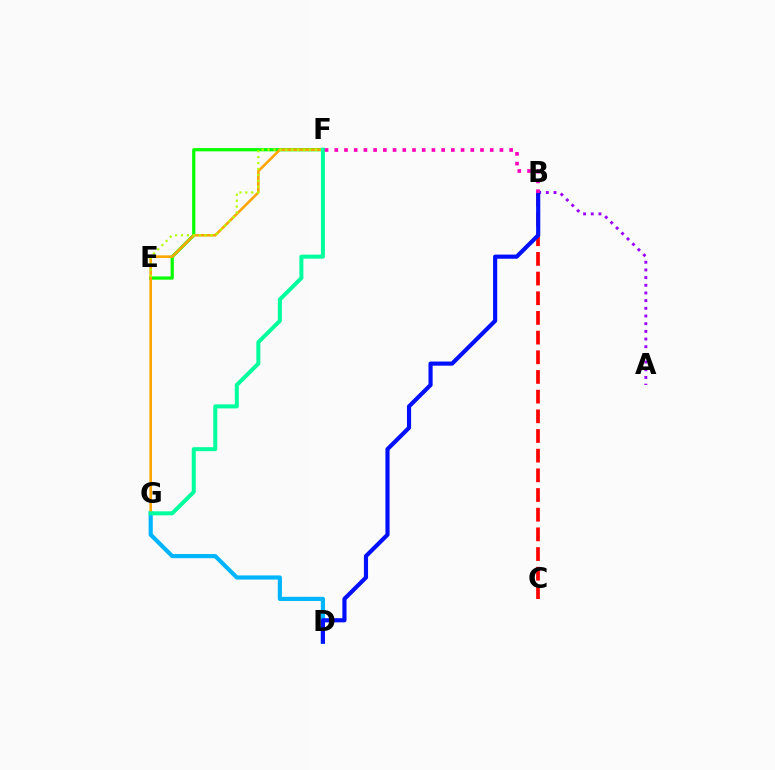{('D', 'G'): [{'color': '#00b5ff', 'line_style': 'solid', 'thickness': 3.0}], ('B', 'C'): [{'color': '#ff0000', 'line_style': 'dashed', 'thickness': 2.67}], ('E', 'F'): [{'color': '#08ff00', 'line_style': 'solid', 'thickness': 2.32}, {'color': '#b3ff00', 'line_style': 'dotted', 'thickness': 1.61}], ('A', 'B'): [{'color': '#9b00ff', 'line_style': 'dotted', 'thickness': 2.09}], ('F', 'G'): [{'color': '#ffa500', 'line_style': 'solid', 'thickness': 1.87}, {'color': '#00ff9d', 'line_style': 'solid', 'thickness': 2.89}], ('B', 'D'): [{'color': '#0010ff', 'line_style': 'solid', 'thickness': 2.99}], ('B', 'F'): [{'color': '#ff00bd', 'line_style': 'dotted', 'thickness': 2.64}]}